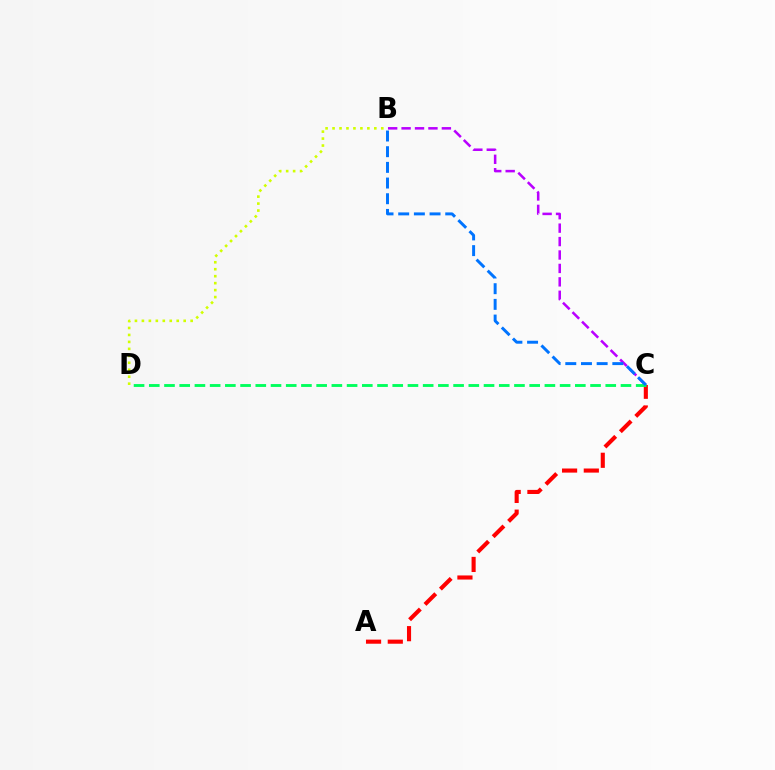{('B', 'C'): [{'color': '#b900ff', 'line_style': 'dashed', 'thickness': 1.82}, {'color': '#0074ff', 'line_style': 'dashed', 'thickness': 2.13}], ('A', 'C'): [{'color': '#ff0000', 'line_style': 'dashed', 'thickness': 2.95}], ('B', 'D'): [{'color': '#d1ff00', 'line_style': 'dotted', 'thickness': 1.89}], ('C', 'D'): [{'color': '#00ff5c', 'line_style': 'dashed', 'thickness': 2.07}]}